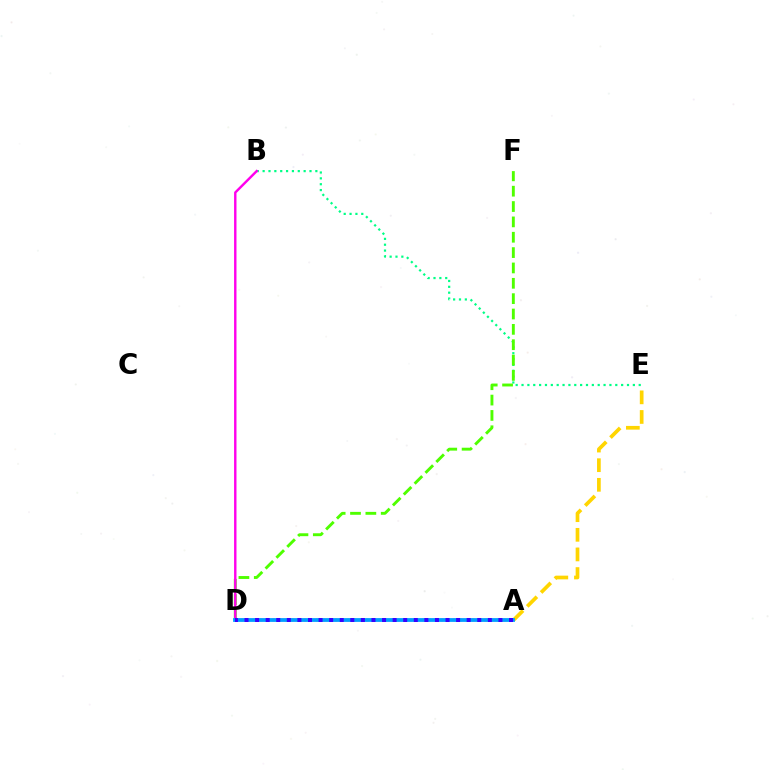{('B', 'E'): [{'color': '#00ff86', 'line_style': 'dotted', 'thickness': 1.59}], ('A', 'D'): [{'color': '#ff0000', 'line_style': 'dotted', 'thickness': 1.7}, {'color': '#009eff', 'line_style': 'solid', 'thickness': 2.73}, {'color': '#3700ff', 'line_style': 'dotted', 'thickness': 2.87}], ('D', 'F'): [{'color': '#4fff00', 'line_style': 'dashed', 'thickness': 2.09}], ('A', 'E'): [{'color': '#ffd500', 'line_style': 'dashed', 'thickness': 2.67}], ('B', 'D'): [{'color': '#ff00ed', 'line_style': 'solid', 'thickness': 1.74}]}